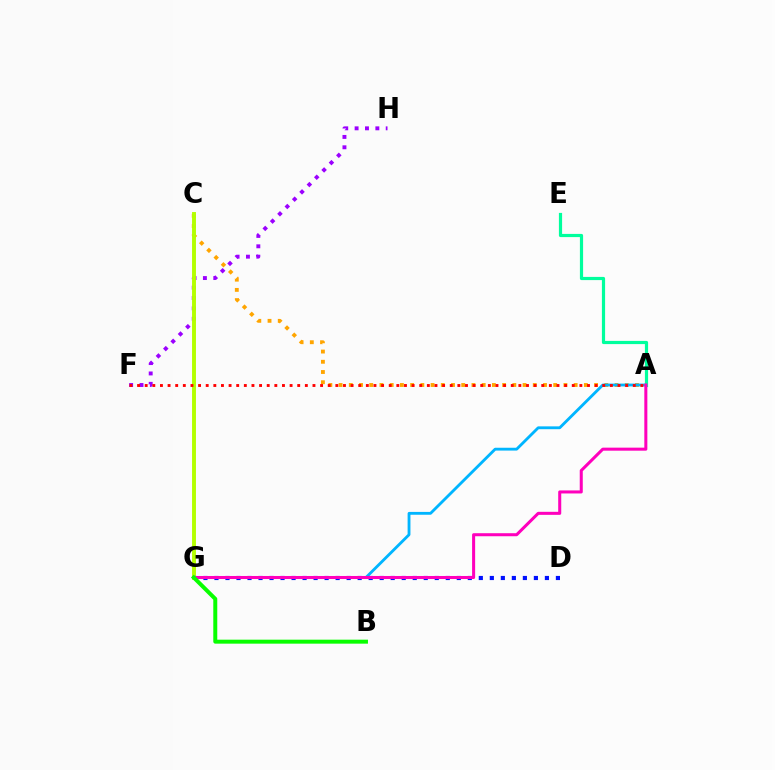{('A', 'C'): [{'color': '#ffa500', 'line_style': 'dotted', 'thickness': 2.78}], ('F', 'H'): [{'color': '#9b00ff', 'line_style': 'dotted', 'thickness': 2.82}], ('A', 'G'): [{'color': '#00b5ff', 'line_style': 'solid', 'thickness': 2.04}, {'color': '#ff00bd', 'line_style': 'solid', 'thickness': 2.18}], ('C', 'G'): [{'color': '#b3ff00', 'line_style': 'solid', 'thickness': 2.81}], ('A', 'E'): [{'color': '#00ff9d', 'line_style': 'solid', 'thickness': 2.3}], ('A', 'F'): [{'color': '#ff0000', 'line_style': 'dotted', 'thickness': 2.07}], ('D', 'G'): [{'color': '#0010ff', 'line_style': 'dotted', 'thickness': 2.99}], ('B', 'G'): [{'color': '#08ff00', 'line_style': 'solid', 'thickness': 2.87}]}